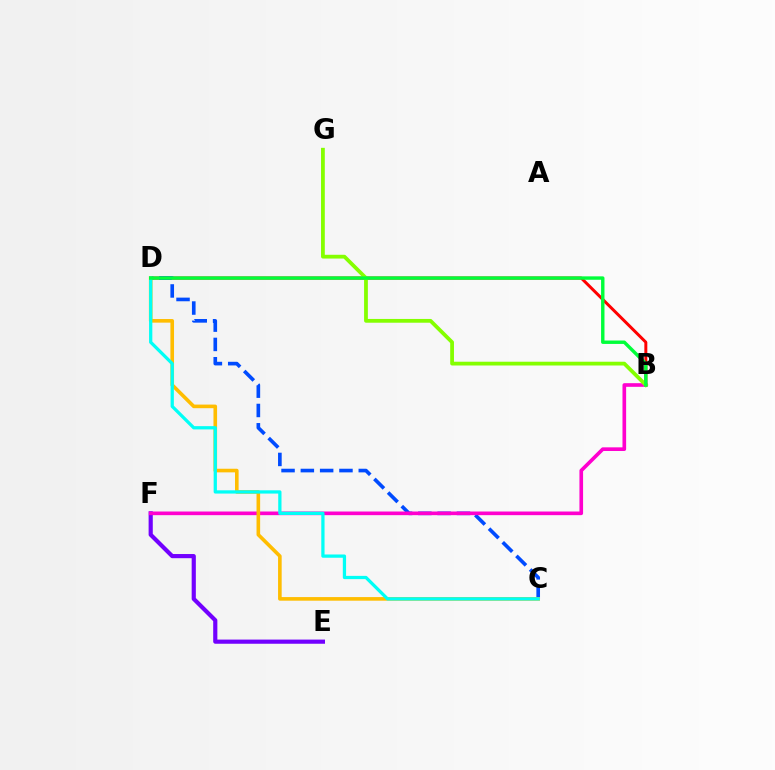{('E', 'F'): [{'color': '#7200ff', 'line_style': 'solid', 'thickness': 3.0}], ('B', 'D'): [{'color': '#ff0000', 'line_style': 'solid', 'thickness': 2.14}, {'color': '#00ff39', 'line_style': 'solid', 'thickness': 2.45}], ('C', 'D'): [{'color': '#004bff', 'line_style': 'dashed', 'thickness': 2.62}, {'color': '#ffbd00', 'line_style': 'solid', 'thickness': 2.6}, {'color': '#00fff6', 'line_style': 'solid', 'thickness': 2.35}], ('B', 'F'): [{'color': '#ff00cf', 'line_style': 'solid', 'thickness': 2.62}], ('B', 'G'): [{'color': '#84ff00', 'line_style': 'solid', 'thickness': 2.72}]}